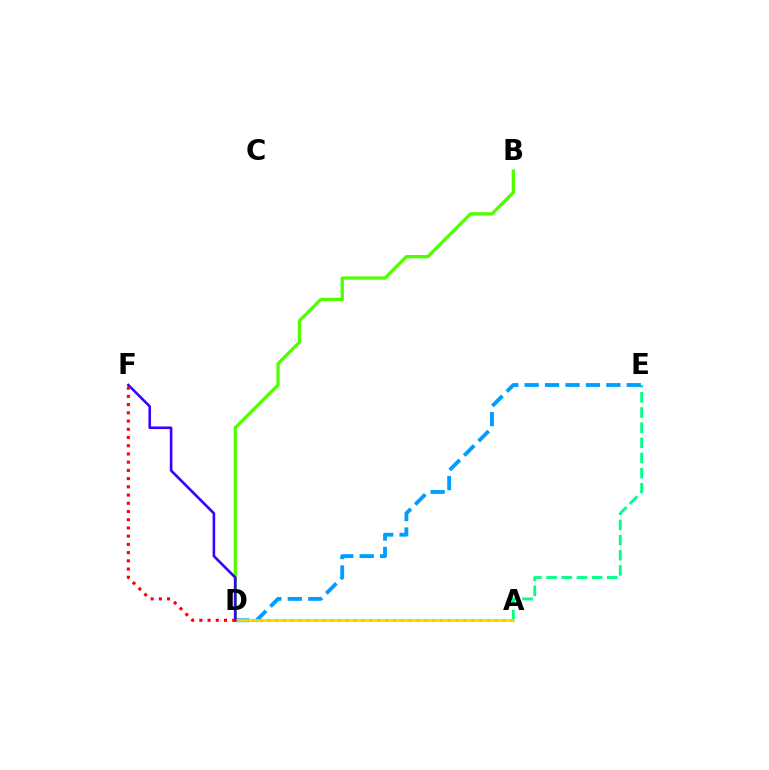{('A', 'D'): [{'color': '#ff00ed', 'line_style': 'dotted', 'thickness': 2.13}, {'color': '#ffd500', 'line_style': 'solid', 'thickness': 1.91}], ('B', 'D'): [{'color': '#4fff00', 'line_style': 'solid', 'thickness': 2.38}], ('A', 'E'): [{'color': '#00ff86', 'line_style': 'dashed', 'thickness': 2.06}], ('D', 'E'): [{'color': '#009eff', 'line_style': 'dashed', 'thickness': 2.77}], ('D', 'F'): [{'color': '#3700ff', 'line_style': 'solid', 'thickness': 1.86}, {'color': '#ff0000', 'line_style': 'dotted', 'thickness': 2.23}]}